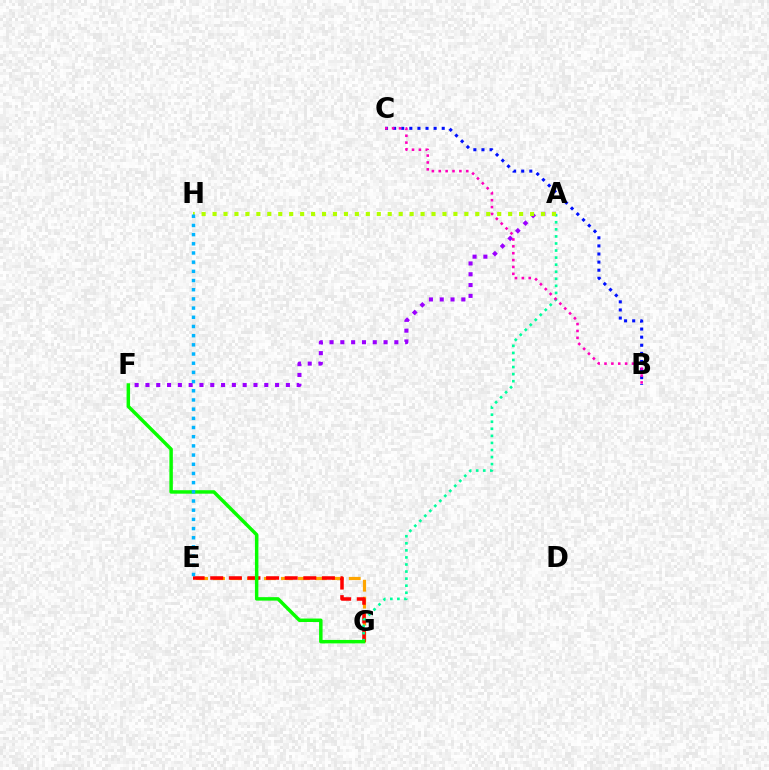{('E', 'G'): [{'color': '#ffa500', 'line_style': 'dashed', 'thickness': 2.3}, {'color': '#ff0000', 'line_style': 'dashed', 'thickness': 2.53}], ('A', 'G'): [{'color': '#00ff9d', 'line_style': 'dotted', 'thickness': 1.92}], ('A', 'F'): [{'color': '#9b00ff', 'line_style': 'dotted', 'thickness': 2.94}], ('B', 'C'): [{'color': '#0010ff', 'line_style': 'dotted', 'thickness': 2.2}, {'color': '#ff00bd', 'line_style': 'dotted', 'thickness': 1.87}], ('F', 'G'): [{'color': '#08ff00', 'line_style': 'solid', 'thickness': 2.5}], ('A', 'H'): [{'color': '#b3ff00', 'line_style': 'dotted', 'thickness': 2.97}], ('E', 'H'): [{'color': '#00b5ff', 'line_style': 'dotted', 'thickness': 2.5}]}